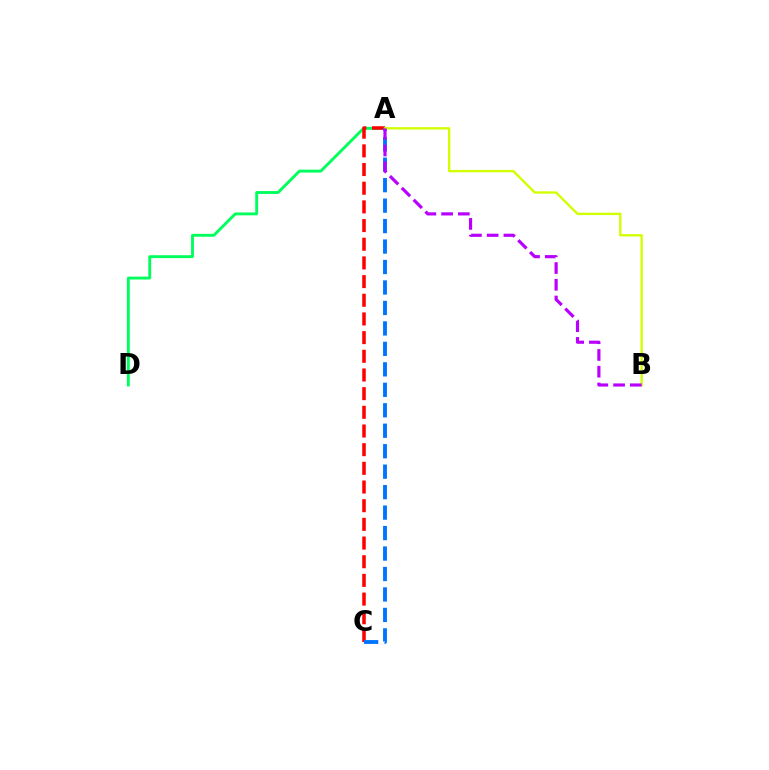{('A', 'D'): [{'color': '#00ff5c', 'line_style': 'solid', 'thickness': 2.07}], ('A', 'C'): [{'color': '#ff0000', 'line_style': 'dashed', 'thickness': 2.54}, {'color': '#0074ff', 'line_style': 'dashed', 'thickness': 2.78}], ('A', 'B'): [{'color': '#d1ff00', 'line_style': 'solid', 'thickness': 1.7}, {'color': '#b900ff', 'line_style': 'dashed', 'thickness': 2.27}]}